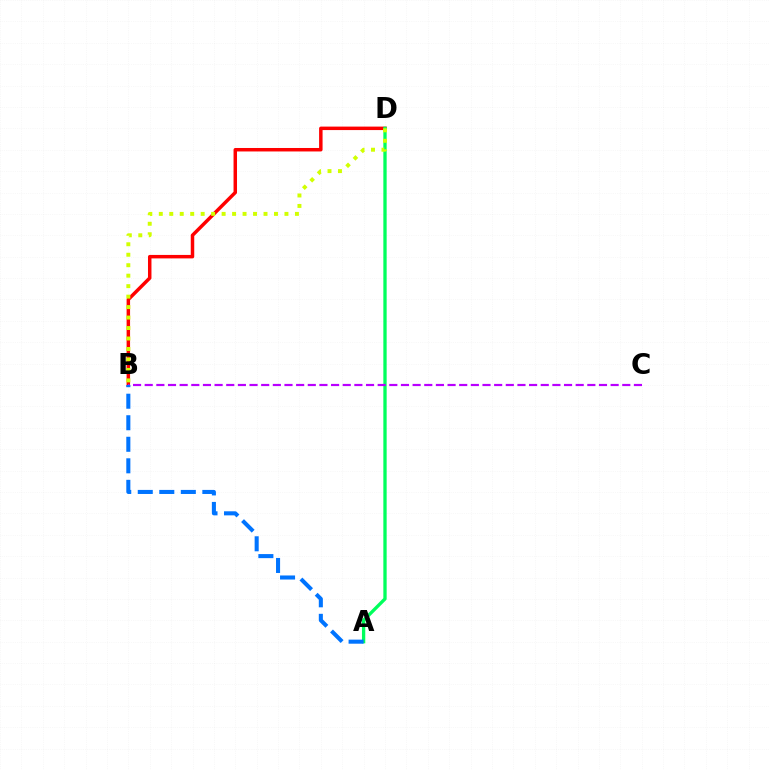{('B', 'D'): [{'color': '#ff0000', 'line_style': 'solid', 'thickness': 2.5}, {'color': '#d1ff00', 'line_style': 'dotted', 'thickness': 2.85}], ('A', 'D'): [{'color': '#00ff5c', 'line_style': 'solid', 'thickness': 2.38}], ('B', 'C'): [{'color': '#b900ff', 'line_style': 'dashed', 'thickness': 1.58}], ('A', 'B'): [{'color': '#0074ff', 'line_style': 'dashed', 'thickness': 2.93}]}